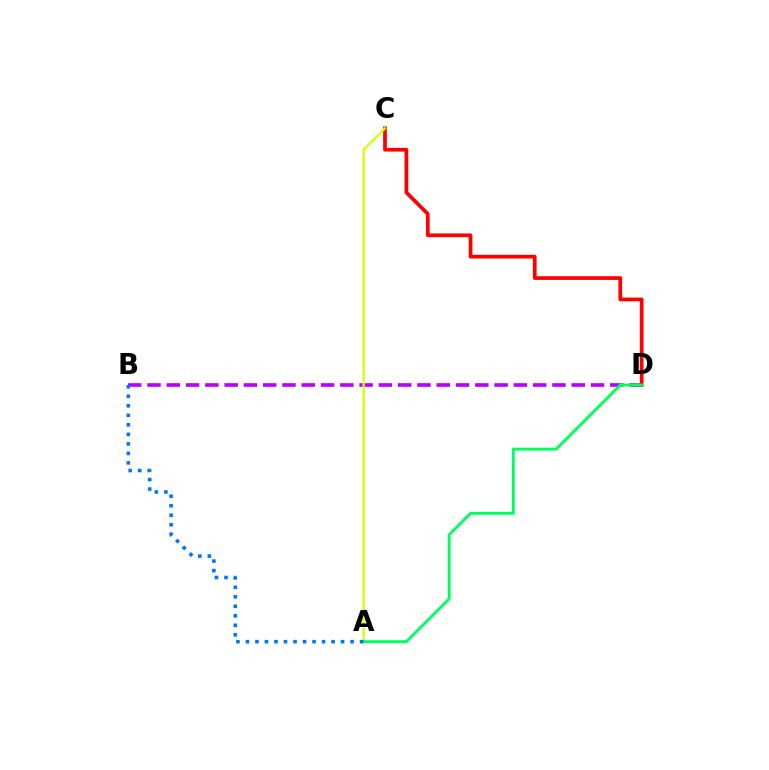{('B', 'D'): [{'color': '#b900ff', 'line_style': 'dashed', 'thickness': 2.62}], ('C', 'D'): [{'color': '#ff0000', 'line_style': 'solid', 'thickness': 2.69}], ('A', 'C'): [{'color': '#d1ff00', 'line_style': 'solid', 'thickness': 1.62}], ('A', 'D'): [{'color': '#00ff5c', 'line_style': 'solid', 'thickness': 2.08}], ('A', 'B'): [{'color': '#0074ff', 'line_style': 'dotted', 'thickness': 2.58}]}